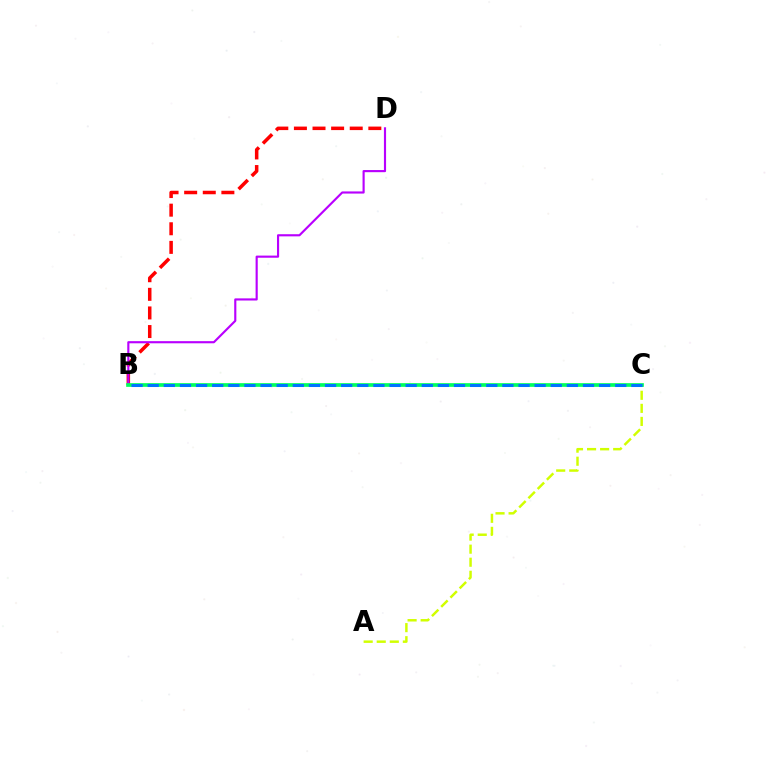{('B', 'D'): [{'color': '#ff0000', 'line_style': 'dashed', 'thickness': 2.53}, {'color': '#b900ff', 'line_style': 'solid', 'thickness': 1.54}], ('A', 'C'): [{'color': '#d1ff00', 'line_style': 'dashed', 'thickness': 1.77}], ('B', 'C'): [{'color': '#00ff5c', 'line_style': 'solid', 'thickness': 2.66}, {'color': '#0074ff', 'line_style': 'dashed', 'thickness': 2.19}]}